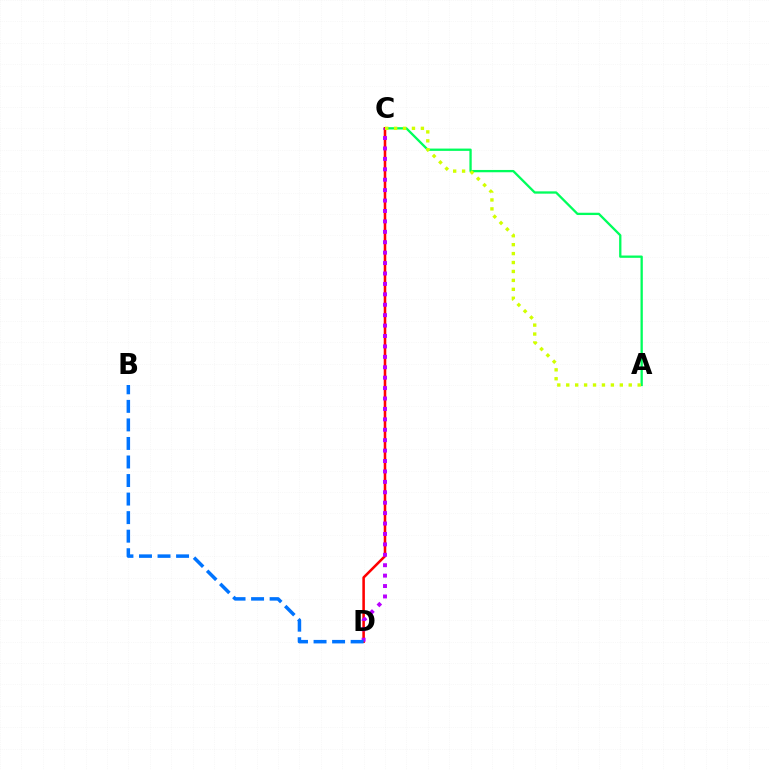{('A', 'C'): [{'color': '#00ff5c', 'line_style': 'solid', 'thickness': 1.66}, {'color': '#d1ff00', 'line_style': 'dotted', 'thickness': 2.43}], ('C', 'D'): [{'color': '#ff0000', 'line_style': 'solid', 'thickness': 1.84}, {'color': '#b900ff', 'line_style': 'dotted', 'thickness': 2.83}], ('B', 'D'): [{'color': '#0074ff', 'line_style': 'dashed', 'thickness': 2.52}]}